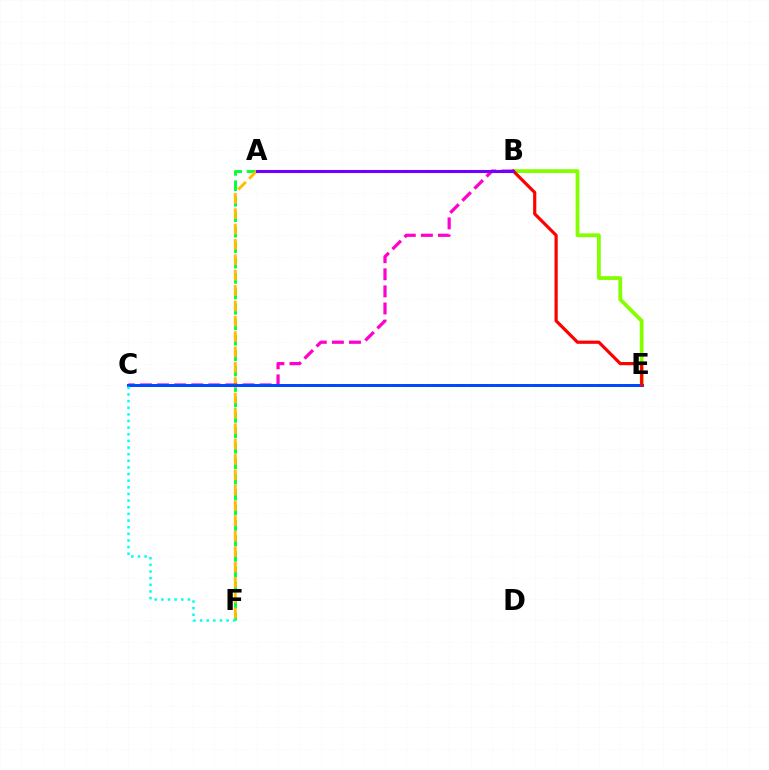{('B', 'E'): [{'color': '#84ff00', 'line_style': 'solid', 'thickness': 2.73}, {'color': '#ff0000', 'line_style': 'solid', 'thickness': 2.3}], ('A', 'F'): [{'color': '#00ff39', 'line_style': 'dashed', 'thickness': 2.1}, {'color': '#ffbd00', 'line_style': 'dashed', 'thickness': 2.09}], ('B', 'C'): [{'color': '#ff00cf', 'line_style': 'dashed', 'thickness': 2.32}], ('C', 'E'): [{'color': '#004bff', 'line_style': 'solid', 'thickness': 2.16}], ('A', 'B'): [{'color': '#7200ff', 'line_style': 'solid', 'thickness': 2.21}], ('C', 'F'): [{'color': '#00fff6', 'line_style': 'dotted', 'thickness': 1.8}]}